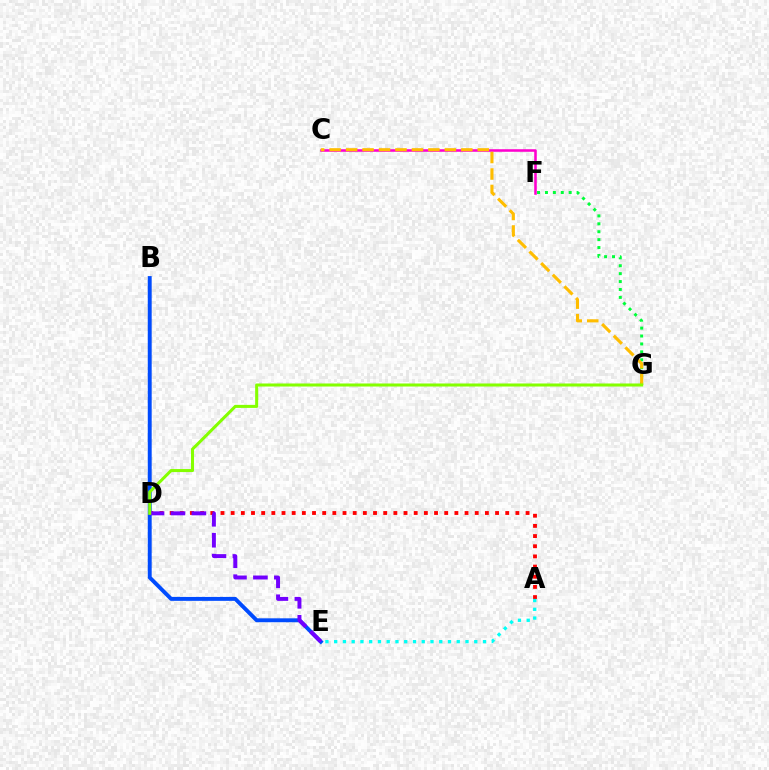{('C', 'F'): [{'color': '#ff00cf', 'line_style': 'solid', 'thickness': 1.84}], ('A', 'D'): [{'color': '#ff0000', 'line_style': 'dotted', 'thickness': 2.76}], ('F', 'G'): [{'color': '#00ff39', 'line_style': 'dotted', 'thickness': 2.15}], ('C', 'G'): [{'color': '#ffbd00', 'line_style': 'dashed', 'thickness': 2.24}], ('B', 'E'): [{'color': '#004bff', 'line_style': 'solid', 'thickness': 2.82}], ('D', 'E'): [{'color': '#7200ff', 'line_style': 'dashed', 'thickness': 2.85}], ('A', 'E'): [{'color': '#00fff6', 'line_style': 'dotted', 'thickness': 2.38}], ('D', 'G'): [{'color': '#84ff00', 'line_style': 'solid', 'thickness': 2.19}]}